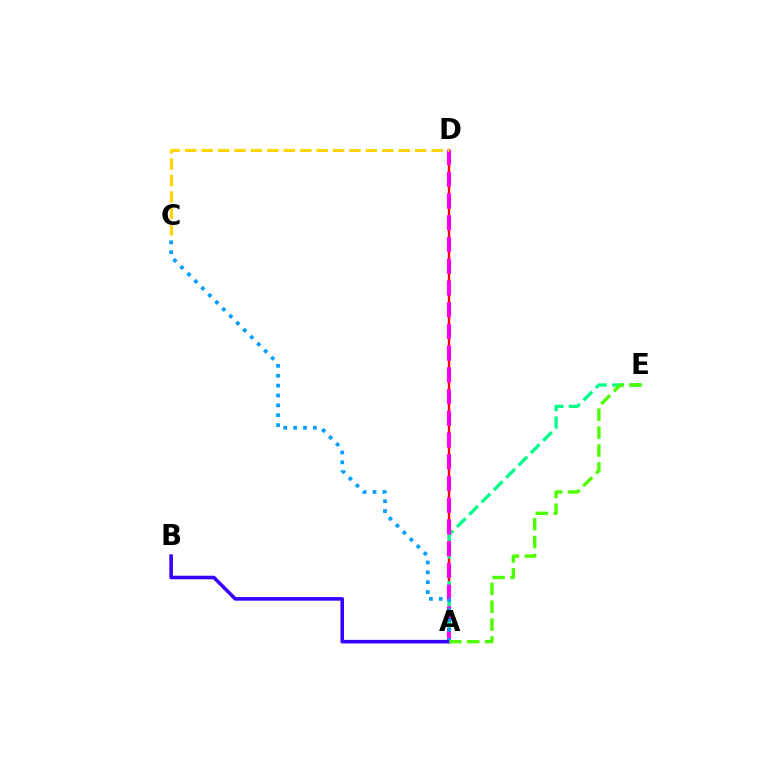{('A', 'D'): [{'color': '#ff0000', 'line_style': 'solid', 'thickness': 1.69}, {'color': '#ff00ed', 'line_style': 'dashed', 'thickness': 2.95}], ('A', 'E'): [{'color': '#00ff86', 'line_style': 'dashed', 'thickness': 2.37}, {'color': '#4fff00', 'line_style': 'dashed', 'thickness': 2.43}], ('C', 'D'): [{'color': '#ffd500', 'line_style': 'dashed', 'thickness': 2.23}], ('A', 'C'): [{'color': '#009eff', 'line_style': 'dotted', 'thickness': 2.68}], ('A', 'B'): [{'color': '#3700ff', 'line_style': 'solid', 'thickness': 2.57}]}